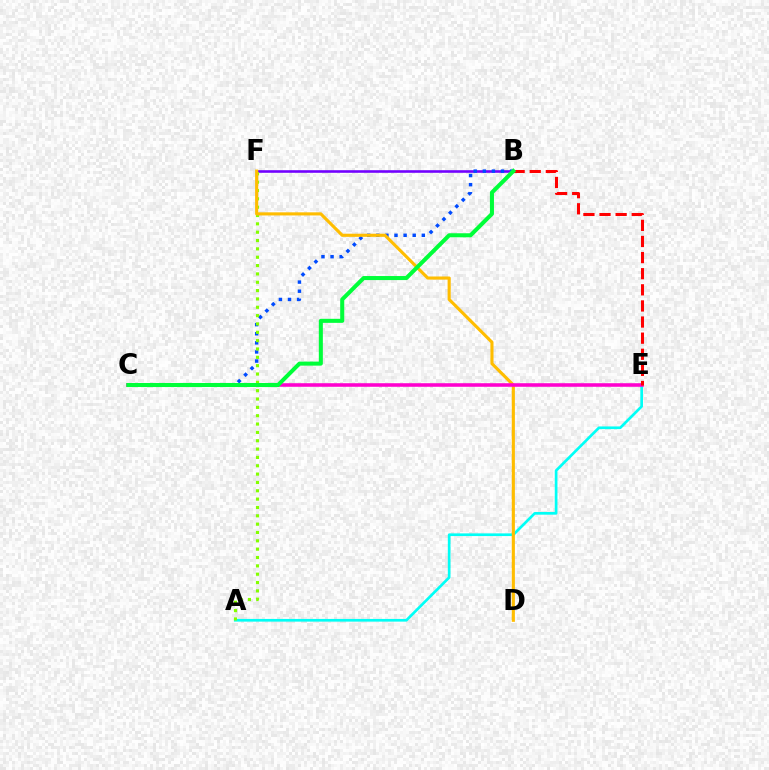{('B', 'F'): [{'color': '#7200ff', 'line_style': 'solid', 'thickness': 1.87}], ('A', 'E'): [{'color': '#00fff6', 'line_style': 'solid', 'thickness': 1.93}], ('B', 'C'): [{'color': '#004bff', 'line_style': 'dotted', 'thickness': 2.47}, {'color': '#00ff39', 'line_style': 'solid', 'thickness': 2.91}], ('A', 'F'): [{'color': '#84ff00', 'line_style': 'dotted', 'thickness': 2.27}], ('D', 'F'): [{'color': '#ffbd00', 'line_style': 'solid', 'thickness': 2.25}], ('C', 'E'): [{'color': '#ff00cf', 'line_style': 'solid', 'thickness': 2.56}], ('B', 'E'): [{'color': '#ff0000', 'line_style': 'dashed', 'thickness': 2.19}]}